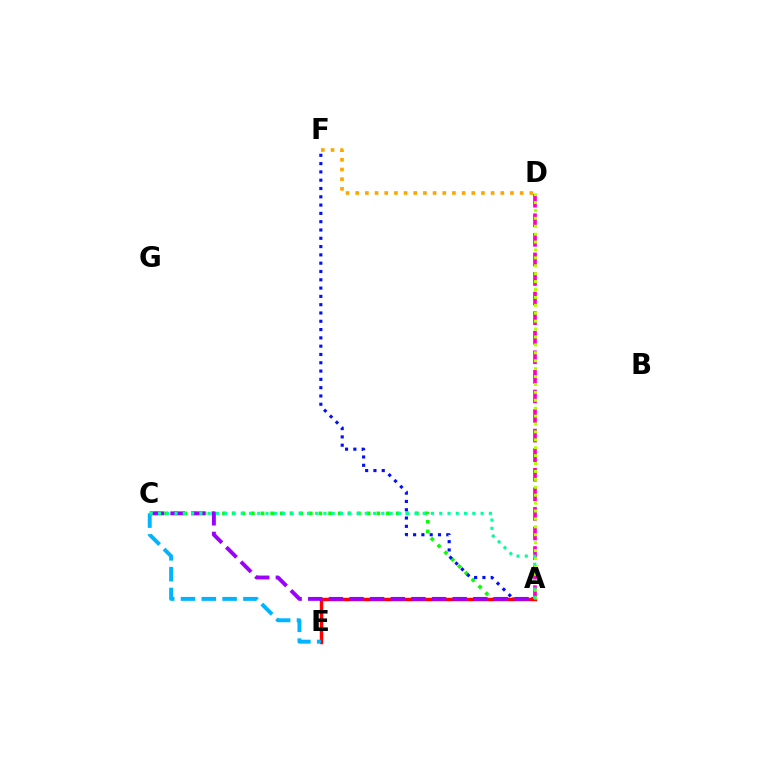{('A', 'C'): [{'color': '#08ff00', 'line_style': 'dotted', 'thickness': 2.62}, {'color': '#9b00ff', 'line_style': 'dashed', 'thickness': 2.8}, {'color': '#00ff9d', 'line_style': 'dotted', 'thickness': 2.25}], ('A', 'F'): [{'color': '#0010ff', 'line_style': 'dotted', 'thickness': 2.25}], ('A', 'E'): [{'color': '#ff0000', 'line_style': 'solid', 'thickness': 2.47}], ('D', 'F'): [{'color': '#ffa500', 'line_style': 'dotted', 'thickness': 2.63}], ('C', 'E'): [{'color': '#00b5ff', 'line_style': 'dashed', 'thickness': 2.83}], ('A', 'D'): [{'color': '#ff00bd', 'line_style': 'dashed', 'thickness': 2.66}, {'color': '#b3ff00', 'line_style': 'dotted', 'thickness': 2.15}]}